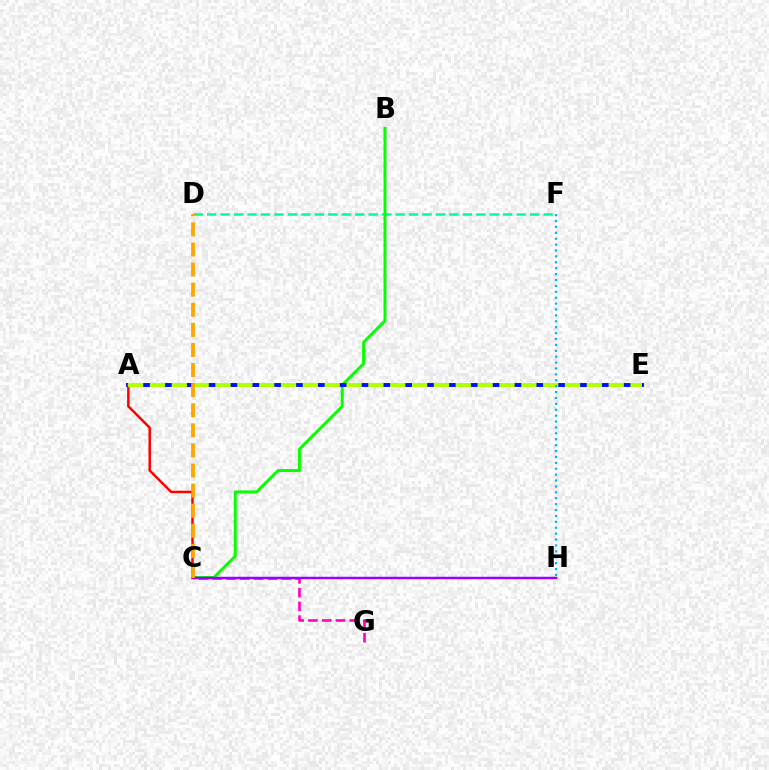{('D', 'F'): [{'color': '#00ff9d', 'line_style': 'dashed', 'thickness': 1.83}], ('B', 'C'): [{'color': '#08ff00', 'line_style': 'solid', 'thickness': 2.15}], ('C', 'G'): [{'color': '#ff00bd', 'line_style': 'dashed', 'thickness': 1.87}], ('A', 'E'): [{'color': '#0010ff', 'line_style': 'solid', 'thickness': 2.82}, {'color': '#b3ff00', 'line_style': 'dashed', 'thickness': 2.97}], ('C', 'H'): [{'color': '#9b00ff', 'line_style': 'solid', 'thickness': 1.78}], ('A', 'C'): [{'color': '#ff0000', 'line_style': 'solid', 'thickness': 1.77}], ('C', 'D'): [{'color': '#ffa500', 'line_style': 'dashed', 'thickness': 2.73}], ('F', 'H'): [{'color': '#00b5ff', 'line_style': 'dotted', 'thickness': 1.6}]}